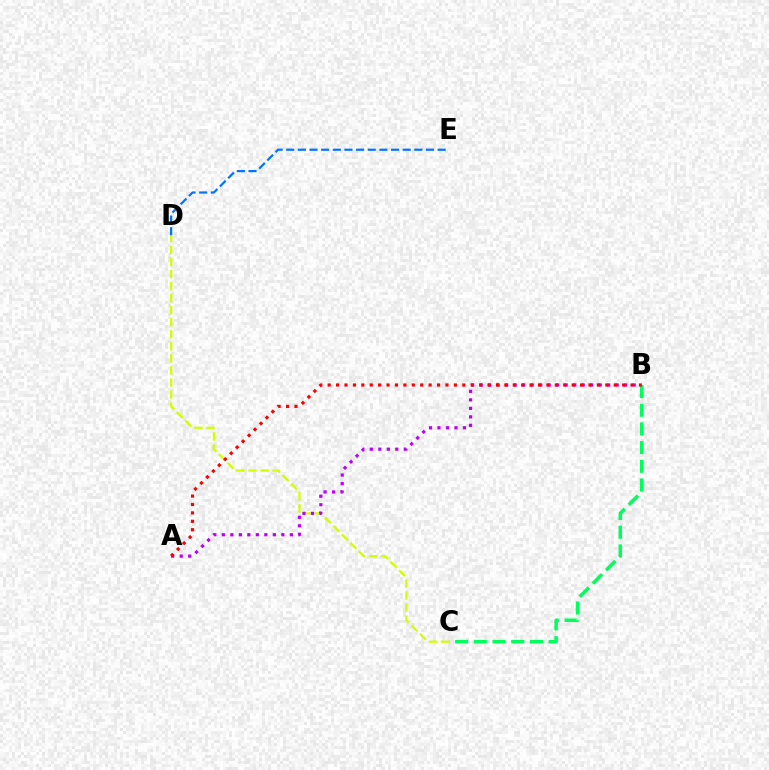{('B', 'C'): [{'color': '#00ff5c', 'line_style': 'dashed', 'thickness': 2.54}], ('C', 'D'): [{'color': '#d1ff00', 'line_style': 'dashed', 'thickness': 1.64}], ('D', 'E'): [{'color': '#0074ff', 'line_style': 'dashed', 'thickness': 1.58}], ('A', 'B'): [{'color': '#b900ff', 'line_style': 'dotted', 'thickness': 2.31}, {'color': '#ff0000', 'line_style': 'dotted', 'thickness': 2.29}]}